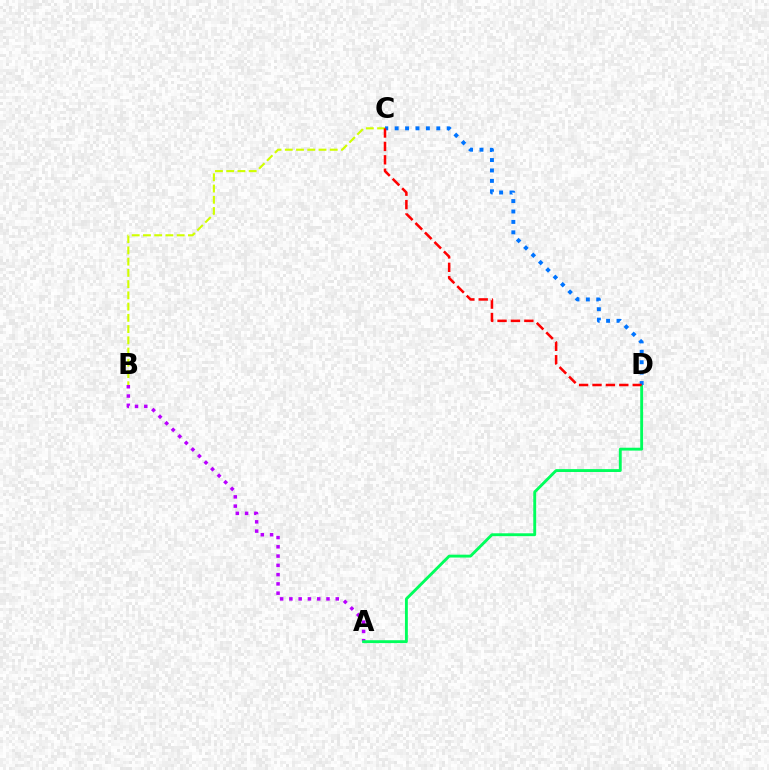{('A', 'B'): [{'color': '#b900ff', 'line_style': 'dotted', 'thickness': 2.52}], ('A', 'D'): [{'color': '#00ff5c', 'line_style': 'solid', 'thickness': 2.07}], ('C', 'D'): [{'color': '#0074ff', 'line_style': 'dotted', 'thickness': 2.83}, {'color': '#ff0000', 'line_style': 'dashed', 'thickness': 1.82}], ('B', 'C'): [{'color': '#d1ff00', 'line_style': 'dashed', 'thickness': 1.53}]}